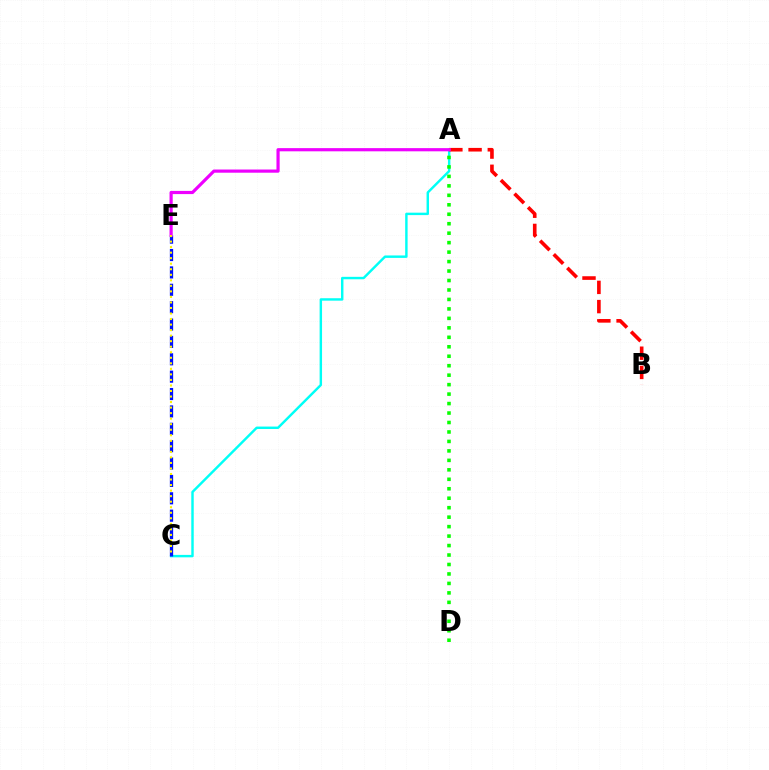{('A', 'C'): [{'color': '#00fff6', 'line_style': 'solid', 'thickness': 1.75}], ('A', 'B'): [{'color': '#ff0000', 'line_style': 'dashed', 'thickness': 2.61}], ('C', 'E'): [{'color': '#0010ff', 'line_style': 'dashed', 'thickness': 2.36}, {'color': '#fcf500', 'line_style': 'dotted', 'thickness': 1.5}], ('A', 'E'): [{'color': '#ee00ff', 'line_style': 'solid', 'thickness': 2.29}], ('A', 'D'): [{'color': '#08ff00', 'line_style': 'dotted', 'thickness': 2.57}]}